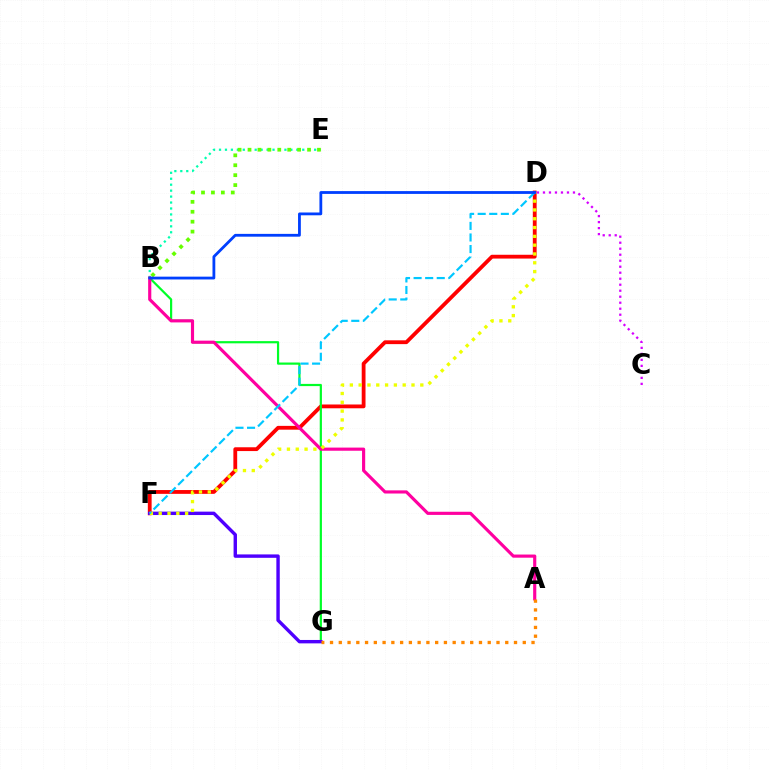{('D', 'F'): [{'color': '#ff0000', 'line_style': 'solid', 'thickness': 2.74}, {'color': '#eeff00', 'line_style': 'dotted', 'thickness': 2.39}, {'color': '#00c7ff', 'line_style': 'dashed', 'thickness': 1.57}], ('B', 'G'): [{'color': '#00ff27', 'line_style': 'solid', 'thickness': 1.58}], ('C', 'D'): [{'color': '#d600ff', 'line_style': 'dotted', 'thickness': 1.63}], ('F', 'G'): [{'color': '#4f00ff', 'line_style': 'solid', 'thickness': 2.45}], ('B', 'E'): [{'color': '#00ffaf', 'line_style': 'dotted', 'thickness': 1.62}, {'color': '#66ff00', 'line_style': 'dotted', 'thickness': 2.7}], ('A', 'B'): [{'color': '#ff00a0', 'line_style': 'solid', 'thickness': 2.27}], ('B', 'D'): [{'color': '#003fff', 'line_style': 'solid', 'thickness': 2.02}], ('A', 'G'): [{'color': '#ff8800', 'line_style': 'dotted', 'thickness': 2.38}]}